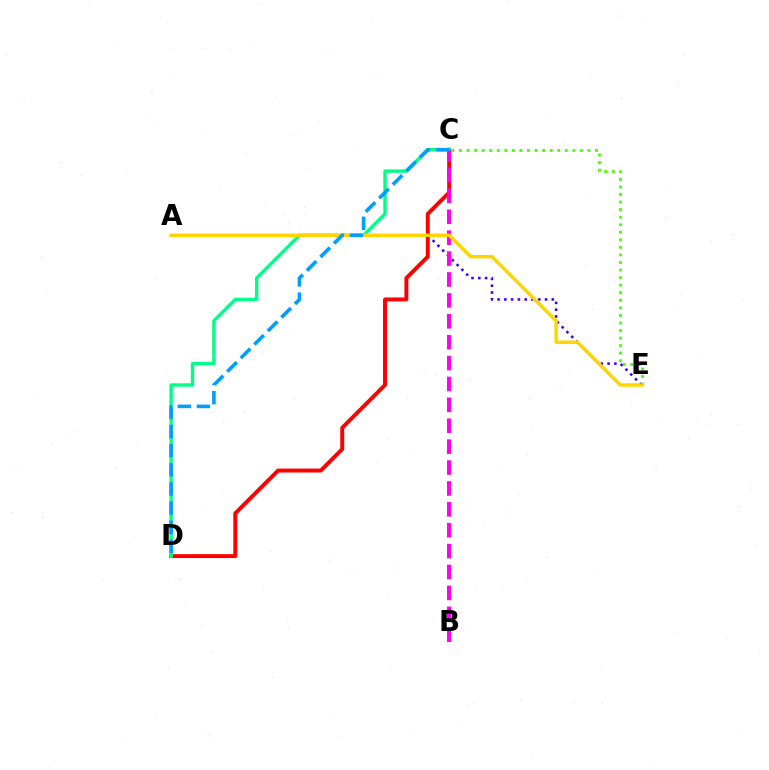{('C', 'E'): [{'color': '#4fff00', 'line_style': 'dotted', 'thickness': 2.05}], ('A', 'E'): [{'color': '#3700ff', 'line_style': 'dotted', 'thickness': 1.84}, {'color': '#ffd500', 'line_style': 'solid', 'thickness': 2.49}], ('C', 'D'): [{'color': '#ff0000', 'line_style': 'solid', 'thickness': 2.83}, {'color': '#00ff86', 'line_style': 'solid', 'thickness': 2.42}, {'color': '#009eff', 'line_style': 'dashed', 'thickness': 2.6}], ('B', 'C'): [{'color': '#ff00ed', 'line_style': 'dashed', 'thickness': 2.84}]}